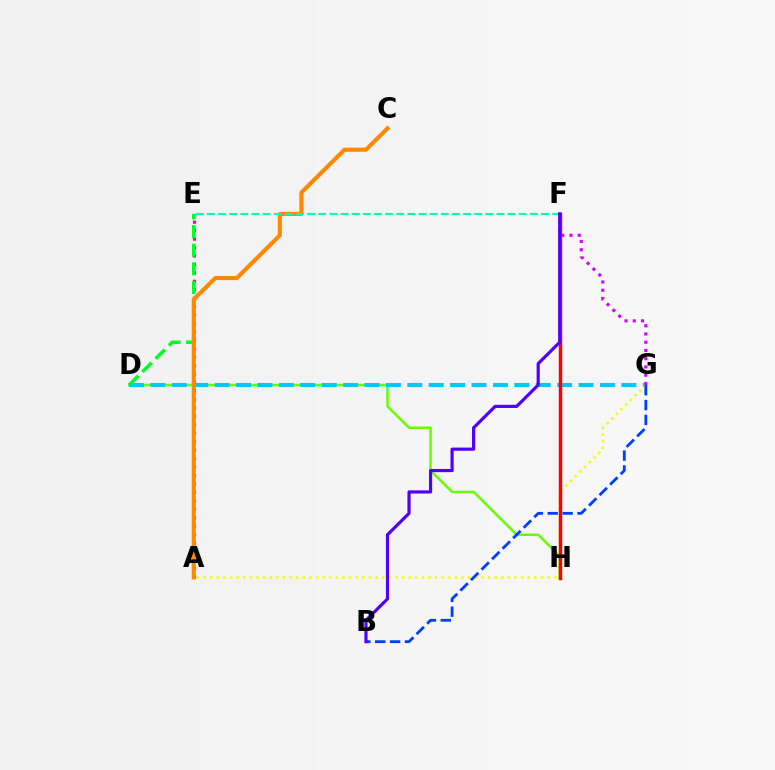{('A', 'E'): [{'color': '#ff00a0', 'line_style': 'dotted', 'thickness': 2.29}], ('D', 'H'): [{'color': '#66ff00', 'line_style': 'solid', 'thickness': 1.79}], ('D', 'E'): [{'color': '#00ff27', 'line_style': 'dashed', 'thickness': 2.53}], ('D', 'G'): [{'color': '#00c7ff', 'line_style': 'dashed', 'thickness': 2.91}], ('A', 'G'): [{'color': '#eeff00', 'line_style': 'dotted', 'thickness': 1.8}], ('F', 'H'): [{'color': '#ff0000', 'line_style': 'solid', 'thickness': 2.47}], ('A', 'C'): [{'color': '#ff8800', 'line_style': 'solid', 'thickness': 2.94}], ('F', 'G'): [{'color': '#d600ff', 'line_style': 'dotted', 'thickness': 2.24}], ('B', 'G'): [{'color': '#003fff', 'line_style': 'dashed', 'thickness': 2.02}], ('E', 'F'): [{'color': '#00ffaf', 'line_style': 'dashed', 'thickness': 1.51}], ('B', 'F'): [{'color': '#4f00ff', 'line_style': 'solid', 'thickness': 2.28}]}